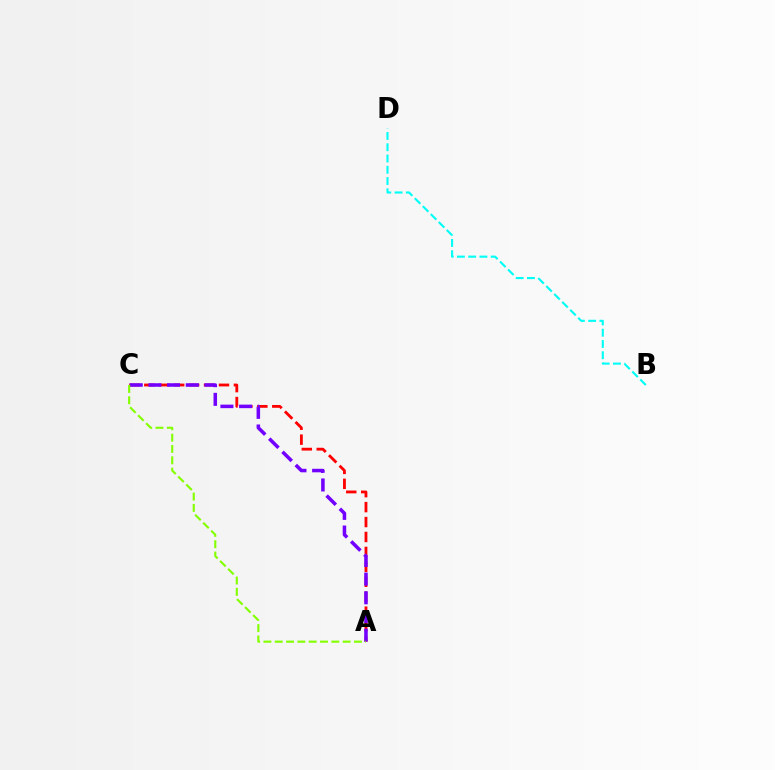{('B', 'D'): [{'color': '#00fff6', 'line_style': 'dashed', 'thickness': 1.53}], ('A', 'C'): [{'color': '#ff0000', 'line_style': 'dashed', 'thickness': 2.03}, {'color': '#7200ff', 'line_style': 'dashed', 'thickness': 2.54}, {'color': '#84ff00', 'line_style': 'dashed', 'thickness': 1.54}]}